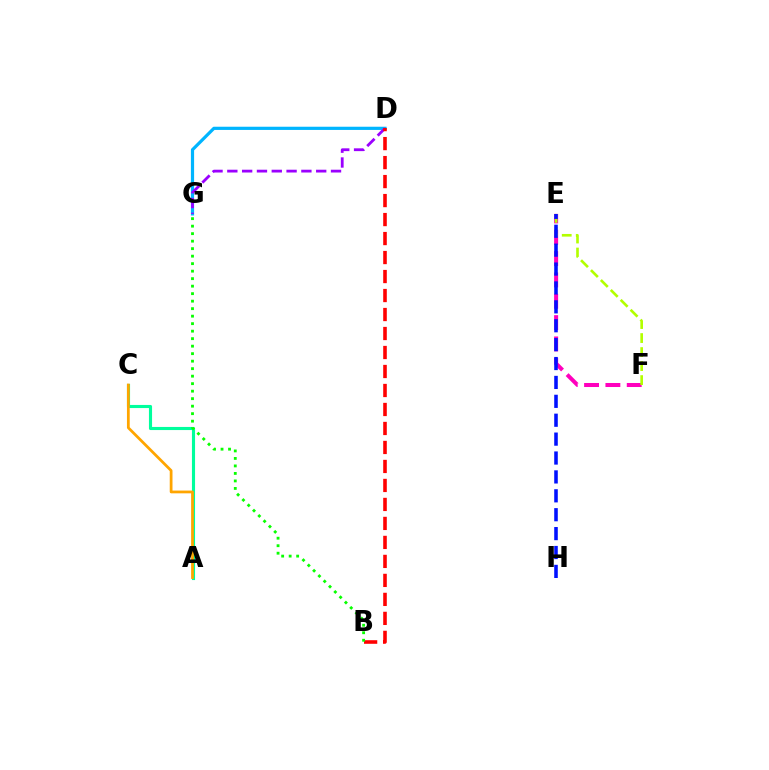{('D', 'G'): [{'color': '#00b5ff', 'line_style': 'solid', 'thickness': 2.3}, {'color': '#9b00ff', 'line_style': 'dashed', 'thickness': 2.01}], ('B', 'D'): [{'color': '#ff0000', 'line_style': 'dashed', 'thickness': 2.58}], ('A', 'C'): [{'color': '#00ff9d', 'line_style': 'solid', 'thickness': 2.25}, {'color': '#ffa500', 'line_style': 'solid', 'thickness': 1.99}], ('E', 'F'): [{'color': '#ff00bd', 'line_style': 'dashed', 'thickness': 2.9}, {'color': '#b3ff00', 'line_style': 'dashed', 'thickness': 1.9}], ('B', 'G'): [{'color': '#08ff00', 'line_style': 'dotted', 'thickness': 2.04}], ('E', 'H'): [{'color': '#0010ff', 'line_style': 'dashed', 'thickness': 2.57}]}